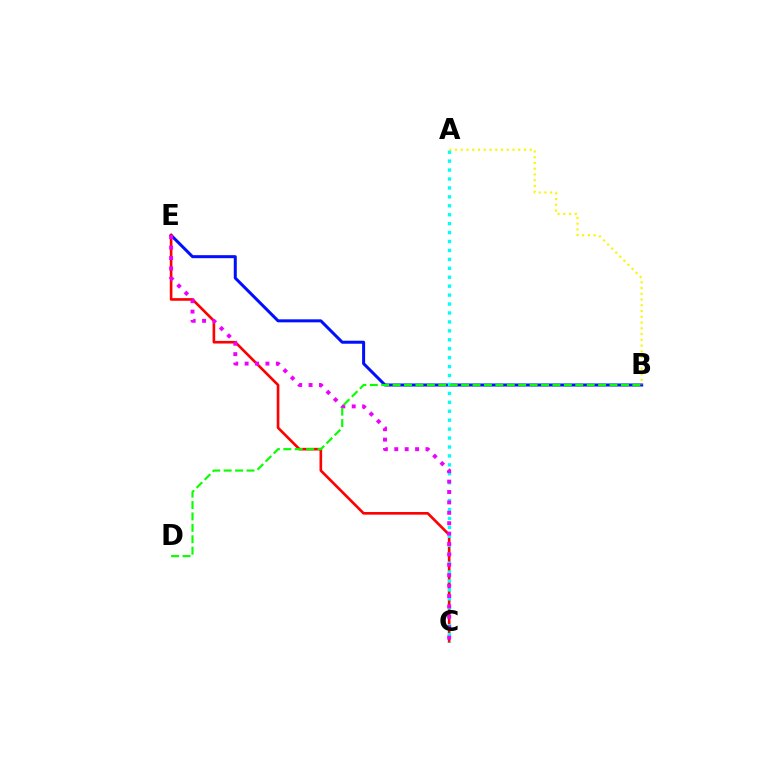{('B', 'E'): [{'color': '#0010ff', 'line_style': 'solid', 'thickness': 2.17}], ('C', 'E'): [{'color': '#ff0000', 'line_style': 'solid', 'thickness': 1.9}, {'color': '#ee00ff', 'line_style': 'dotted', 'thickness': 2.83}], ('A', 'C'): [{'color': '#00fff6', 'line_style': 'dotted', 'thickness': 2.43}], ('B', 'D'): [{'color': '#08ff00', 'line_style': 'dashed', 'thickness': 1.55}], ('A', 'B'): [{'color': '#fcf500', 'line_style': 'dotted', 'thickness': 1.56}]}